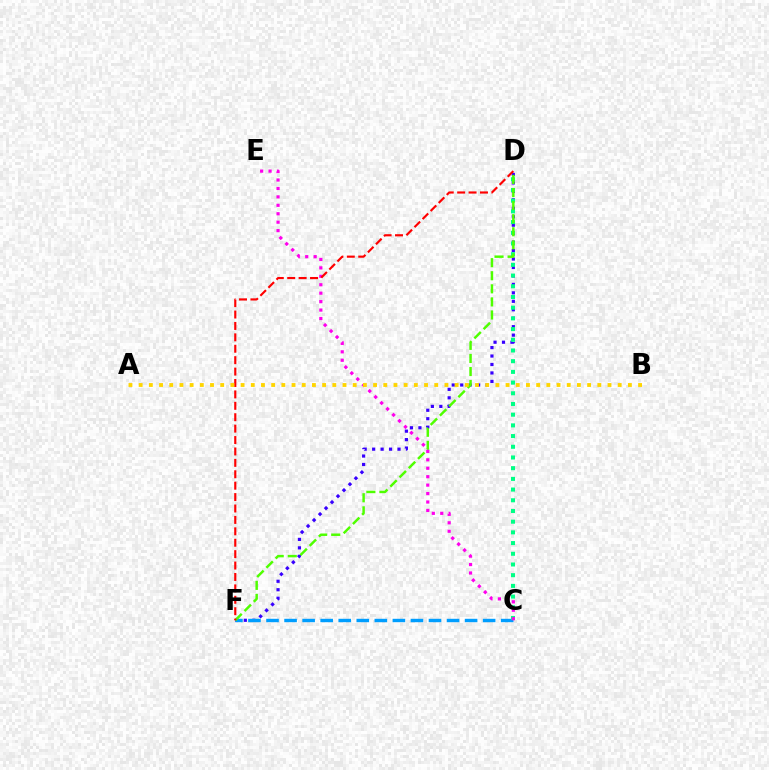{('D', 'F'): [{'color': '#3700ff', 'line_style': 'dotted', 'thickness': 2.3}, {'color': '#4fff00', 'line_style': 'dashed', 'thickness': 1.78}, {'color': '#ff0000', 'line_style': 'dashed', 'thickness': 1.55}], ('C', 'F'): [{'color': '#009eff', 'line_style': 'dashed', 'thickness': 2.45}], ('C', 'D'): [{'color': '#00ff86', 'line_style': 'dotted', 'thickness': 2.91}], ('C', 'E'): [{'color': '#ff00ed', 'line_style': 'dotted', 'thickness': 2.29}], ('A', 'B'): [{'color': '#ffd500', 'line_style': 'dotted', 'thickness': 2.77}]}